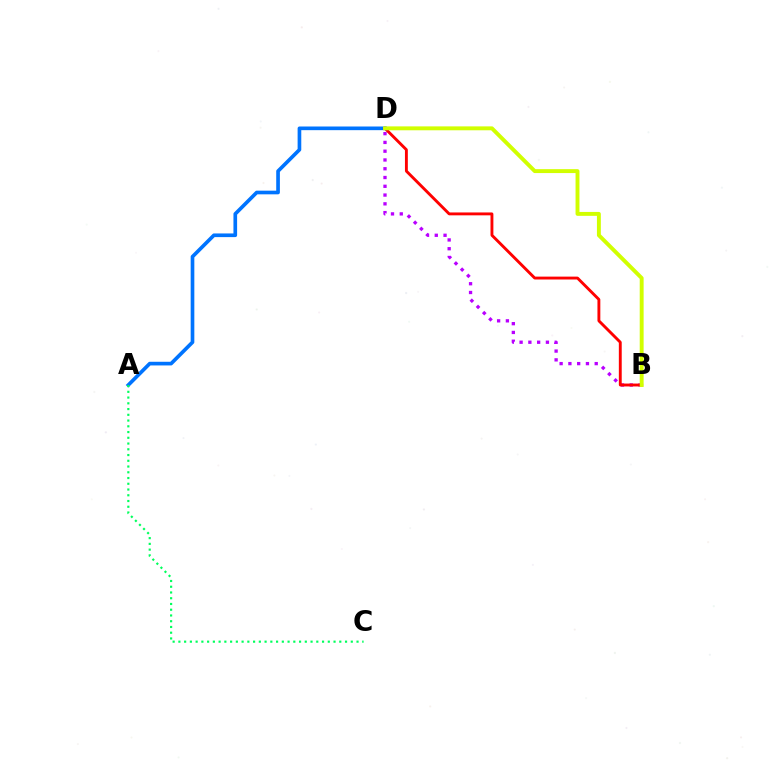{('B', 'D'): [{'color': '#b900ff', 'line_style': 'dotted', 'thickness': 2.38}, {'color': '#ff0000', 'line_style': 'solid', 'thickness': 2.07}, {'color': '#d1ff00', 'line_style': 'solid', 'thickness': 2.81}], ('A', 'D'): [{'color': '#0074ff', 'line_style': 'solid', 'thickness': 2.64}], ('A', 'C'): [{'color': '#00ff5c', 'line_style': 'dotted', 'thickness': 1.56}]}